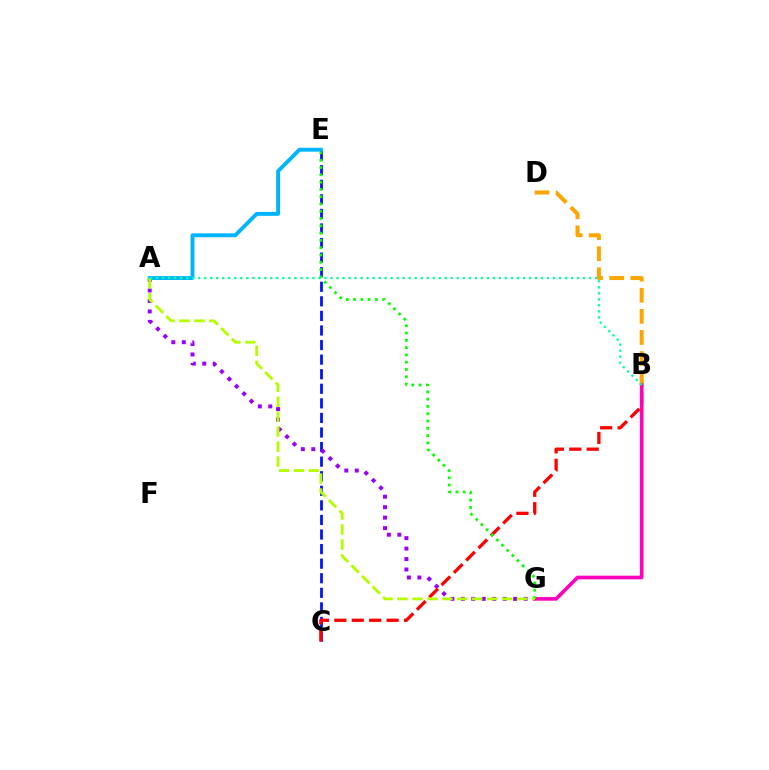{('C', 'E'): [{'color': '#0010ff', 'line_style': 'dashed', 'thickness': 1.98}], ('A', 'G'): [{'color': '#9b00ff', 'line_style': 'dotted', 'thickness': 2.84}, {'color': '#b3ff00', 'line_style': 'dashed', 'thickness': 2.03}], ('B', 'C'): [{'color': '#ff0000', 'line_style': 'dashed', 'thickness': 2.37}], ('B', 'D'): [{'color': '#ffa500', 'line_style': 'dashed', 'thickness': 2.87}], ('A', 'E'): [{'color': '#00b5ff', 'line_style': 'solid', 'thickness': 2.79}], ('B', 'G'): [{'color': '#ff00bd', 'line_style': 'solid', 'thickness': 2.62}], ('E', 'G'): [{'color': '#08ff00', 'line_style': 'dotted', 'thickness': 1.98}], ('A', 'B'): [{'color': '#00ff9d', 'line_style': 'dotted', 'thickness': 1.63}]}